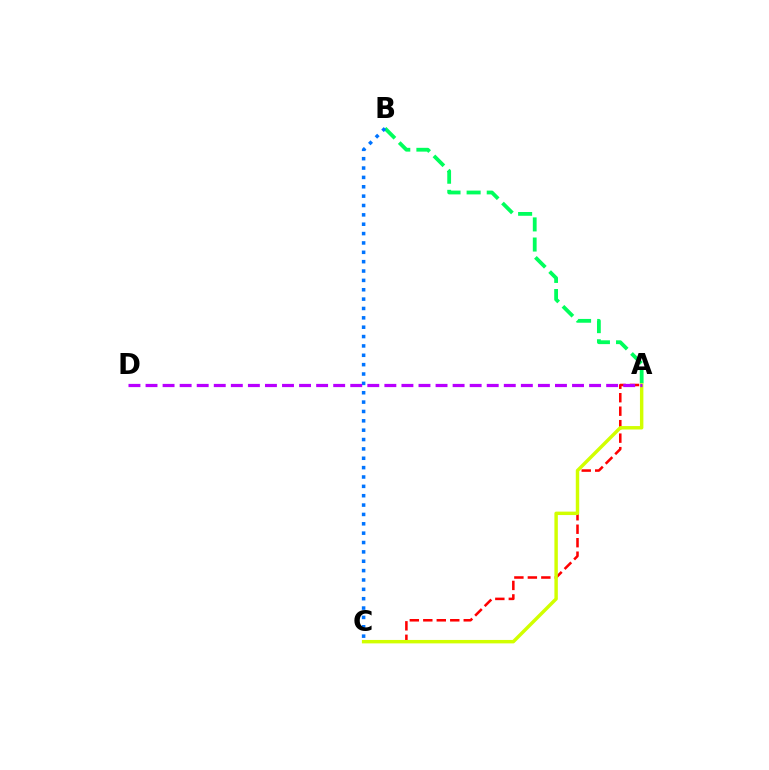{('A', 'B'): [{'color': '#00ff5c', 'line_style': 'dashed', 'thickness': 2.73}], ('A', 'C'): [{'color': '#ff0000', 'line_style': 'dashed', 'thickness': 1.83}, {'color': '#d1ff00', 'line_style': 'solid', 'thickness': 2.47}], ('B', 'C'): [{'color': '#0074ff', 'line_style': 'dotted', 'thickness': 2.54}], ('A', 'D'): [{'color': '#b900ff', 'line_style': 'dashed', 'thickness': 2.32}]}